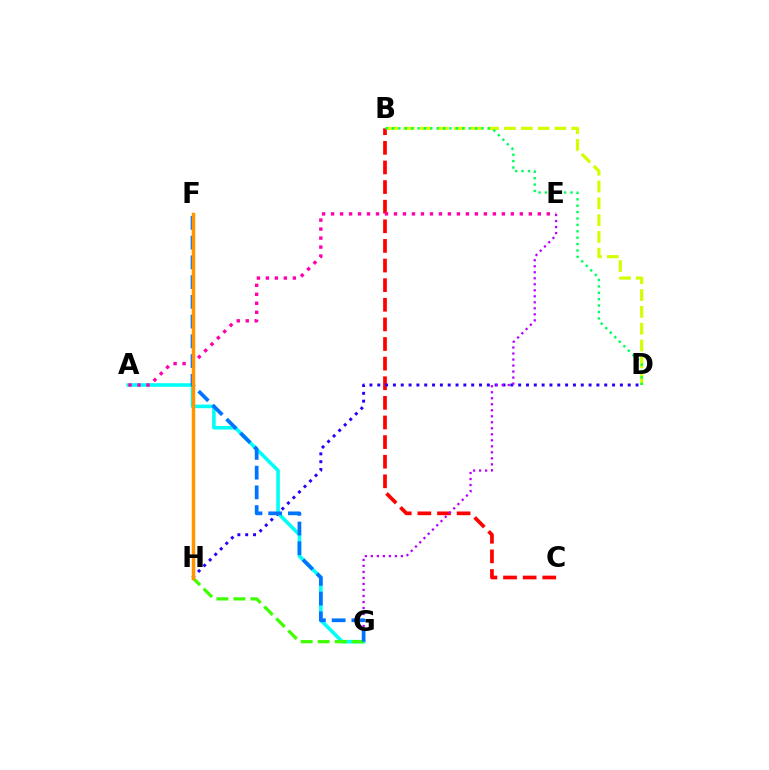{('A', 'G'): [{'color': '#00fff6', 'line_style': 'solid', 'thickness': 2.57}], ('B', 'C'): [{'color': '#ff0000', 'line_style': 'dashed', 'thickness': 2.66}], ('A', 'E'): [{'color': '#ff00ac', 'line_style': 'dotted', 'thickness': 2.44}], ('B', 'D'): [{'color': '#d1ff00', 'line_style': 'dashed', 'thickness': 2.28}, {'color': '#00ff5c', 'line_style': 'dotted', 'thickness': 1.74}], ('G', 'H'): [{'color': '#3dff00', 'line_style': 'dashed', 'thickness': 2.31}], ('D', 'H'): [{'color': '#2500ff', 'line_style': 'dotted', 'thickness': 2.13}], ('E', 'G'): [{'color': '#b900ff', 'line_style': 'dotted', 'thickness': 1.63}], ('F', 'G'): [{'color': '#0074ff', 'line_style': 'dashed', 'thickness': 2.68}], ('F', 'H'): [{'color': '#ff9400', 'line_style': 'solid', 'thickness': 2.51}]}